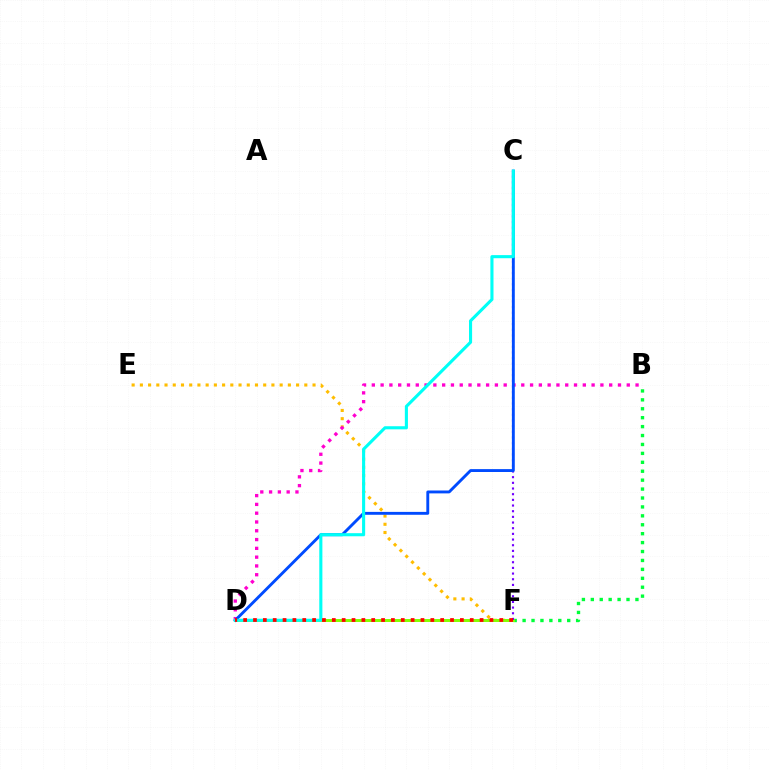{('E', 'F'): [{'color': '#ffbd00', 'line_style': 'dotted', 'thickness': 2.23}], ('B', 'F'): [{'color': '#00ff39', 'line_style': 'dotted', 'thickness': 2.42}], ('D', 'F'): [{'color': '#84ff00', 'line_style': 'solid', 'thickness': 2.15}, {'color': '#ff0000', 'line_style': 'dotted', 'thickness': 2.68}], ('B', 'D'): [{'color': '#ff00cf', 'line_style': 'dotted', 'thickness': 2.39}], ('C', 'F'): [{'color': '#7200ff', 'line_style': 'dotted', 'thickness': 1.54}], ('C', 'D'): [{'color': '#004bff', 'line_style': 'solid', 'thickness': 2.08}, {'color': '#00fff6', 'line_style': 'solid', 'thickness': 2.23}]}